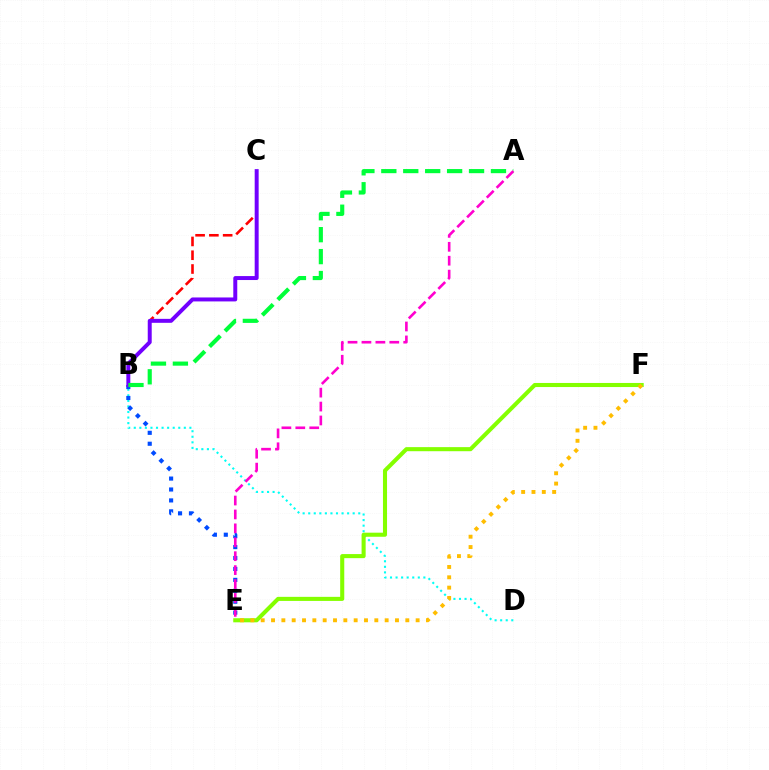{('B', 'D'): [{'color': '#00fff6', 'line_style': 'dotted', 'thickness': 1.51}], ('E', 'F'): [{'color': '#84ff00', 'line_style': 'solid', 'thickness': 2.94}, {'color': '#ffbd00', 'line_style': 'dotted', 'thickness': 2.81}], ('B', 'C'): [{'color': '#ff0000', 'line_style': 'dashed', 'thickness': 1.87}, {'color': '#7200ff', 'line_style': 'solid', 'thickness': 2.85}], ('B', 'E'): [{'color': '#004bff', 'line_style': 'dotted', 'thickness': 2.97}], ('A', 'B'): [{'color': '#00ff39', 'line_style': 'dashed', 'thickness': 2.98}], ('A', 'E'): [{'color': '#ff00cf', 'line_style': 'dashed', 'thickness': 1.89}]}